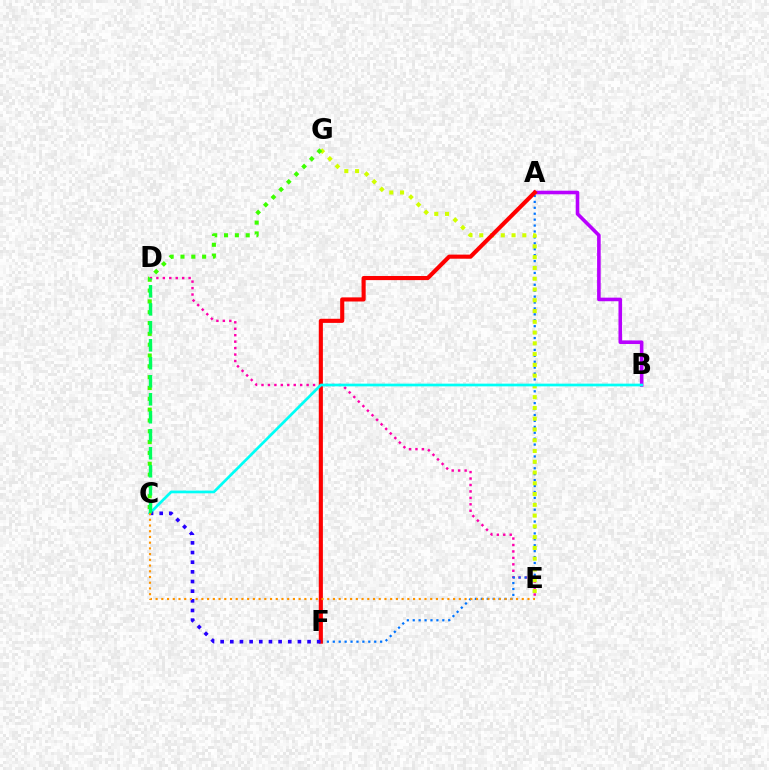{('D', 'E'): [{'color': '#ff00ac', 'line_style': 'dotted', 'thickness': 1.75}], ('A', 'F'): [{'color': '#0074ff', 'line_style': 'dotted', 'thickness': 1.61}, {'color': '#ff0000', 'line_style': 'solid', 'thickness': 2.96}], ('A', 'B'): [{'color': '#b900ff', 'line_style': 'solid', 'thickness': 2.58}], ('E', 'G'): [{'color': '#d1ff00', 'line_style': 'dotted', 'thickness': 2.93}], ('C', 'G'): [{'color': '#3dff00', 'line_style': 'dotted', 'thickness': 2.94}], ('B', 'C'): [{'color': '#00fff6', 'line_style': 'solid', 'thickness': 1.95}], ('C', 'F'): [{'color': '#2500ff', 'line_style': 'dotted', 'thickness': 2.62}], ('C', 'D'): [{'color': '#00ff5c', 'line_style': 'dashed', 'thickness': 2.44}], ('C', 'E'): [{'color': '#ff9400', 'line_style': 'dotted', 'thickness': 1.55}]}